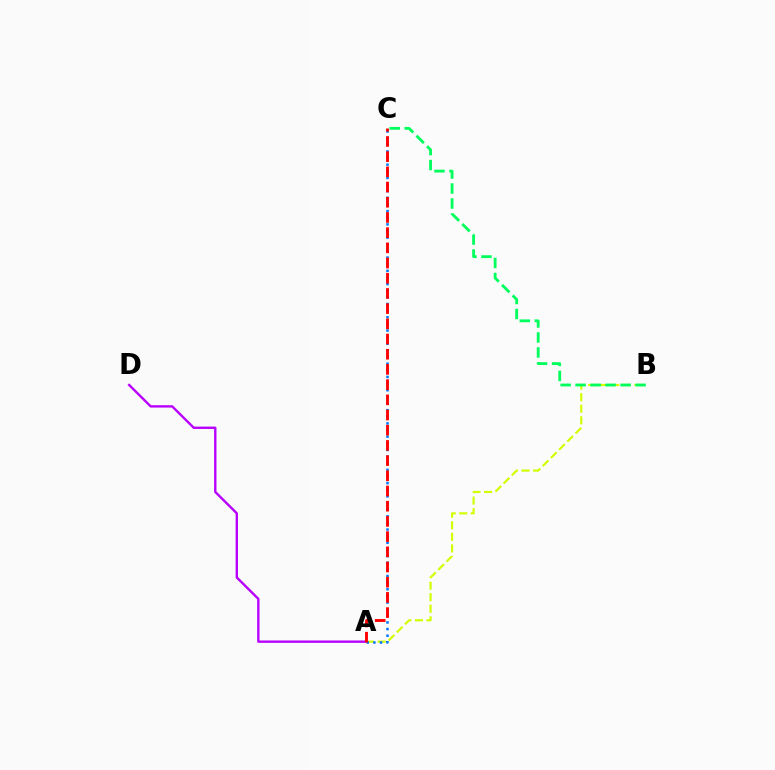{('A', 'B'): [{'color': '#d1ff00', 'line_style': 'dashed', 'thickness': 1.57}], ('A', 'D'): [{'color': '#b900ff', 'line_style': 'solid', 'thickness': 1.71}], ('A', 'C'): [{'color': '#0074ff', 'line_style': 'dotted', 'thickness': 1.8}, {'color': '#ff0000', 'line_style': 'dashed', 'thickness': 2.06}], ('B', 'C'): [{'color': '#00ff5c', 'line_style': 'dashed', 'thickness': 2.04}]}